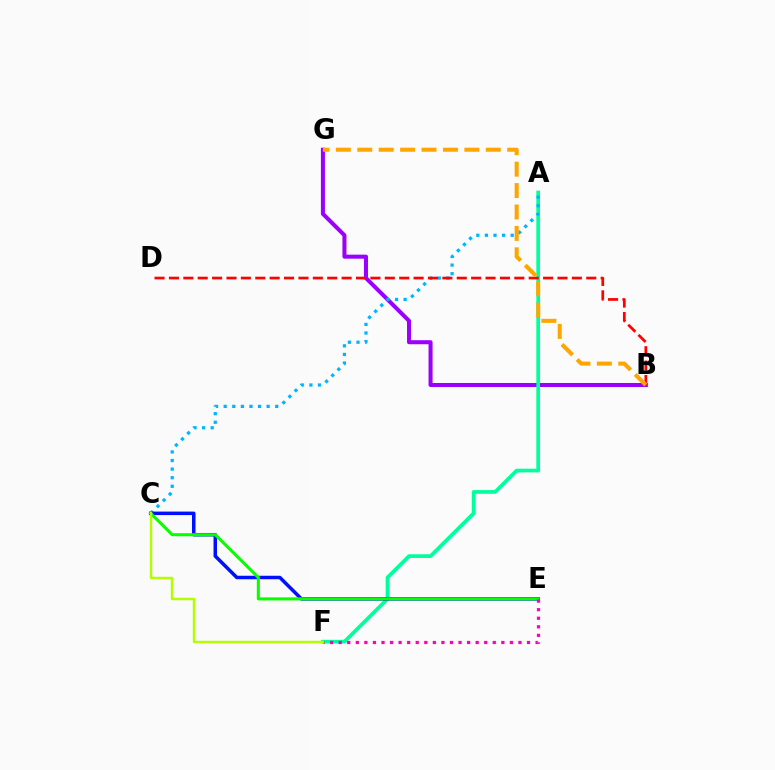{('B', 'G'): [{'color': '#9b00ff', 'line_style': 'solid', 'thickness': 2.9}, {'color': '#ffa500', 'line_style': 'dashed', 'thickness': 2.91}], ('A', 'F'): [{'color': '#00ff9d', 'line_style': 'solid', 'thickness': 2.67}], ('A', 'C'): [{'color': '#00b5ff', 'line_style': 'dotted', 'thickness': 2.33}], ('C', 'E'): [{'color': '#0010ff', 'line_style': 'solid', 'thickness': 2.52}, {'color': '#08ff00', 'line_style': 'solid', 'thickness': 2.2}], ('B', 'D'): [{'color': '#ff0000', 'line_style': 'dashed', 'thickness': 1.96}], ('E', 'F'): [{'color': '#ff00bd', 'line_style': 'dotted', 'thickness': 2.33}], ('C', 'F'): [{'color': '#b3ff00', 'line_style': 'solid', 'thickness': 1.77}]}